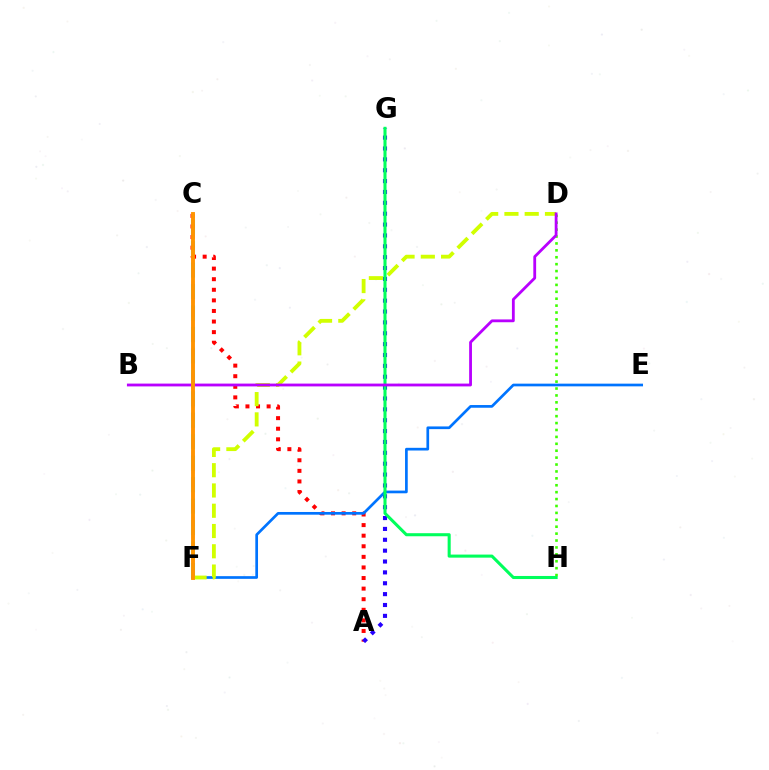{('C', 'F'): [{'color': '#00fff6', 'line_style': 'dashed', 'thickness': 2.92}, {'color': '#ff00ac', 'line_style': 'dashed', 'thickness': 1.78}, {'color': '#ff9400', 'line_style': 'solid', 'thickness': 2.8}], ('A', 'C'): [{'color': '#ff0000', 'line_style': 'dotted', 'thickness': 2.88}], ('A', 'G'): [{'color': '#2500ff', 'line_style': 'dotted', 'thickness': 2.95}], ('E', 'F'): [{'color': '#0074ff', 'line_style': 'solid', 'thickness': 1.94}], ('D', 'F'): [{'color': '#d1ff00', 'line_style': 'dashed', 'thickness': 2.75}], ('D', 'H'): [{'color': '#3dff00', 'line_style': 'dotted', 'thickness': 1.88}], ('G', 'H'): [{'color': '#00ff5c', 'line_style': 'solid', 'thickness': 2.21}], ('B', 'D'): [{'color': '#b900ff', 'line_style': 'solid', 'thickness': 2.02}]}